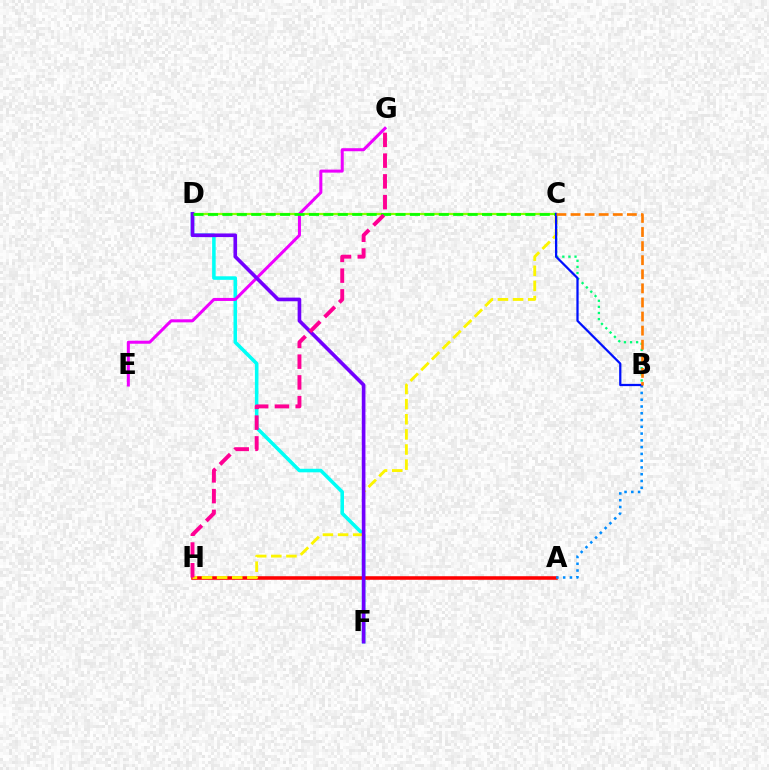{('D', 'F'): [{'color': '#00fff6', 'line_style': 'solid', 'thickness': 2.55}, {'color': '#7200ff', 'line_style': 'solid', 'thickness': 2.62}], ('A', 'H'): [{'color': '#ff0000', 'line_style': 'solid', 'thickness': 2.57}], ('B', 'C'): [{'color': '#00ff74', 'line_style': 'dotted', 'thickness': 1.66}, {'color': '#0010ff', 'line_style': 'solid', 'thickness': 1.62}, {'color': '#ff7c00', 'line_style': 'dashed', 'thickness': 1.91}], ('C', 'H'): [{'color': '#fcf500', 'line_style': 'dashed', 'thickness': 2.05}], ('C', 'D'): [{'color': '#84ff00', 'line_style': 'solid', 'thickness': 1.6}, {'color': '#08ff00', 'line_style': 'dashed', 'thickness': 1.96}], ('E', 'G'): [{'color': '#ee00ff', 'line_style': 'solid', 'thickness': 2.18}], ('A', 'B'): [{'color': '#008cff', 'line_style': 'dotted', 'thickness': 1.84}], ('G', 'H'): [{'color': '#ff0094', 'line_style': 'dashed', 'thickness': 2.82}]}